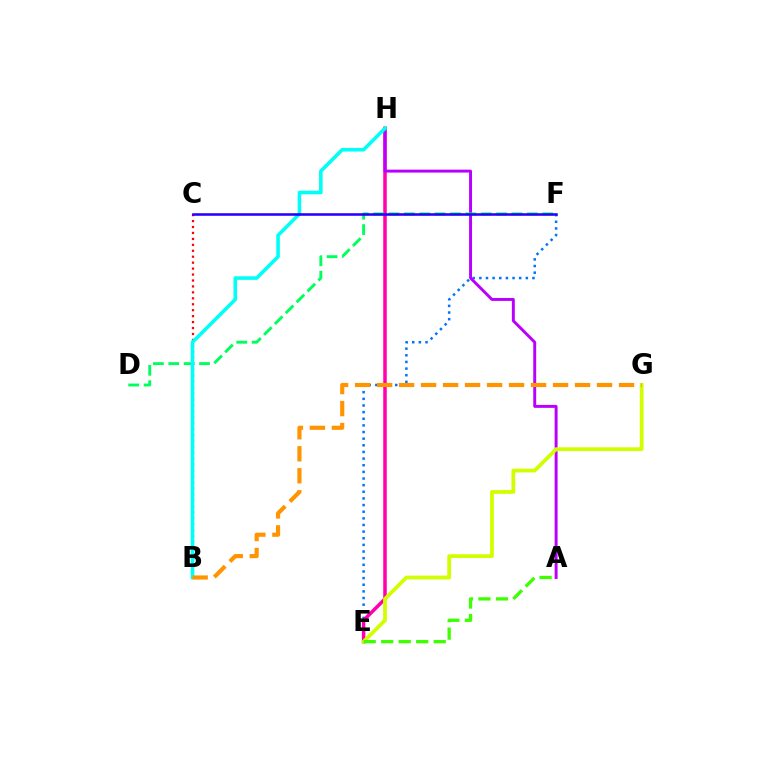{('E', 'F'): [{'color': '#0074ff', 'line_style': 'dotted', 'thickness': 1.8}], ('E', 'H'): [{'color': '#ff00ac', 'line_style': 'solid', 'thickness': 2.52}], ('A', 'H'): [{'color': '#b900ff', 'line_style': 'solid', 'thickness': 2.12}], ('E', 'G'): [{'color': '#d1ff00', 'line_style': 'solid', 'thickness': 2.72}], ('D', 'F'): [{'color': '#00ff5c', 'line_style': 'dashed', 'thickness': 2.09}], ('B', 'C'): [{'color': '#ff0000', 'line_style': 'dotted', 'thickness': 1.61}], ('B', 'H'): [{'color': '#00fff6', 'line_style': 'solid', 'thickness': 2.59}], ('B', 'G'): [{'color': '#ff9400', 'line_style': 'dashed', 'thickness': 2.99}], ('A', 'E'): [{'color': '#3dff00', 'line_style': 'dashed', 'thickness': 2.38}], ('C', 'F'): [{'color': '#2500ff', 'line_style': 'solid', 'thickness': 1.84}]}